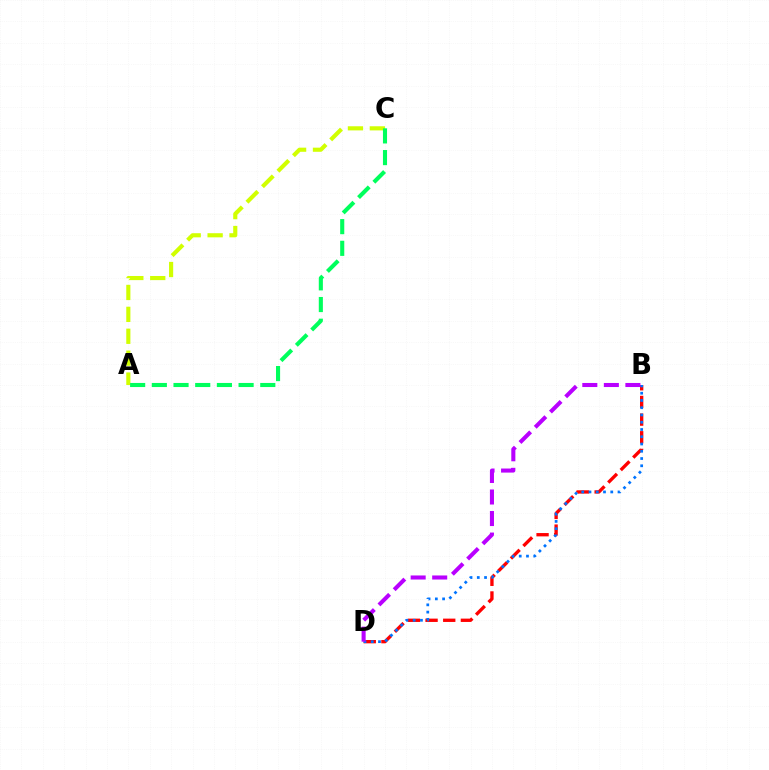{('B', 'D'): [{'color': '#ff0000', 'line_style': 'dashed', 'thickness': 2.4}, {'color': '#0074ff', 'line_style': 'dotted', 'thickness': 1.97}, {'color': '#b900ff', 'line_style': 'dashed', 'thickness': 2.93}], ('A', 'C'): [{'color': '#d1ff00', 'line_style': 'dashed', 'thickness': 2.98}, {'color': '#00ff5c', 'line_style': 'dashed', 'thickness': 2.95}]}